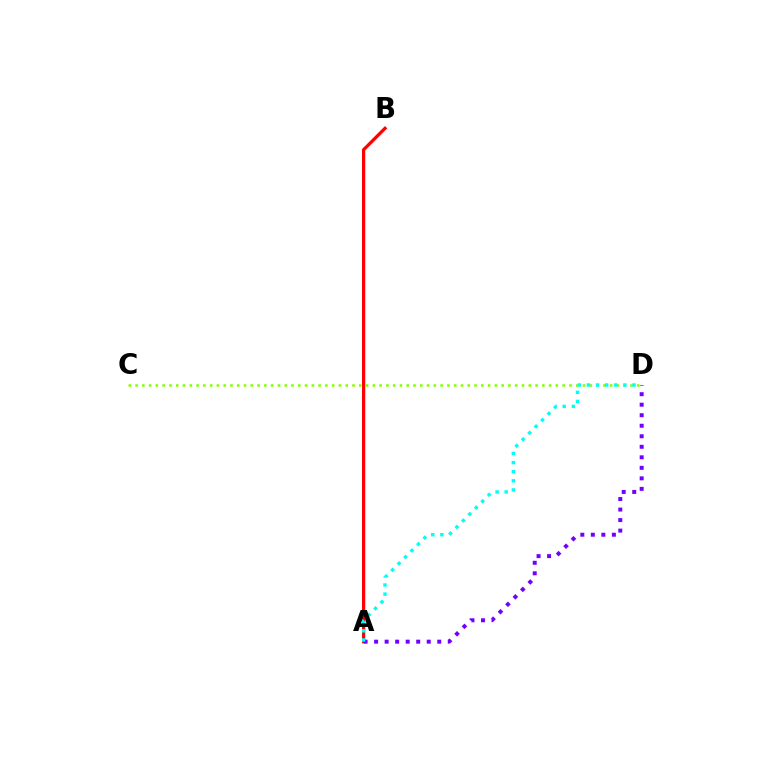{('A', 'B'): [{'color': '#ff0000', 'line_style': 'solid', 'thickness': 2.32}], ('A', 'D'): [{'color': '#7200ff', 'line_style': 'dotted', 'thickness': 2.86}, {'color': '#00fff6', 'line_style': 'dotted', 'thickness': 2.48}], ('C', 'D'): [{'color': '#84ff00', 'line_style': 'dotted', 'thickness': 1.84}]}